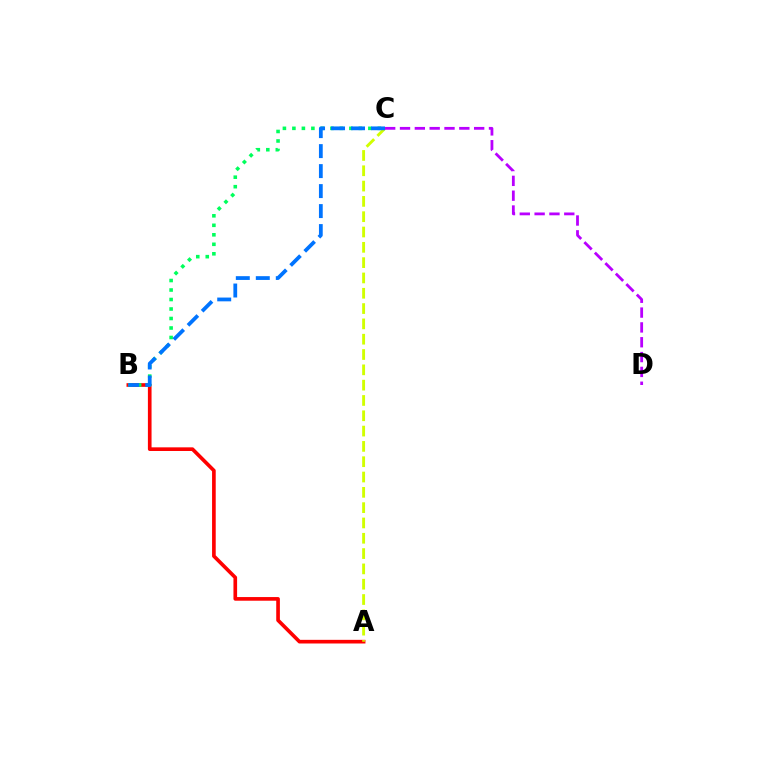{('A', 'B'): [{'color': '#ff0000', 'line_style': 'solid', 'thickness': 2.63}], ('B', 'C'): [{'color': '#00ff5c', 'line_style': 'dotted', 'thickness': 2.58}, {'color': '#0074ff', 'line_style': 'dashed', 'thickness': 2.72}], ('A', 'C'): [{'color': '#d1ff00', 'line_style': 'dashed', 'thickness': 2.08}], ('C', 'D'): [{'color': '#b900ff', 'line_style': 'dashed', 'thickness': 2.01}]}